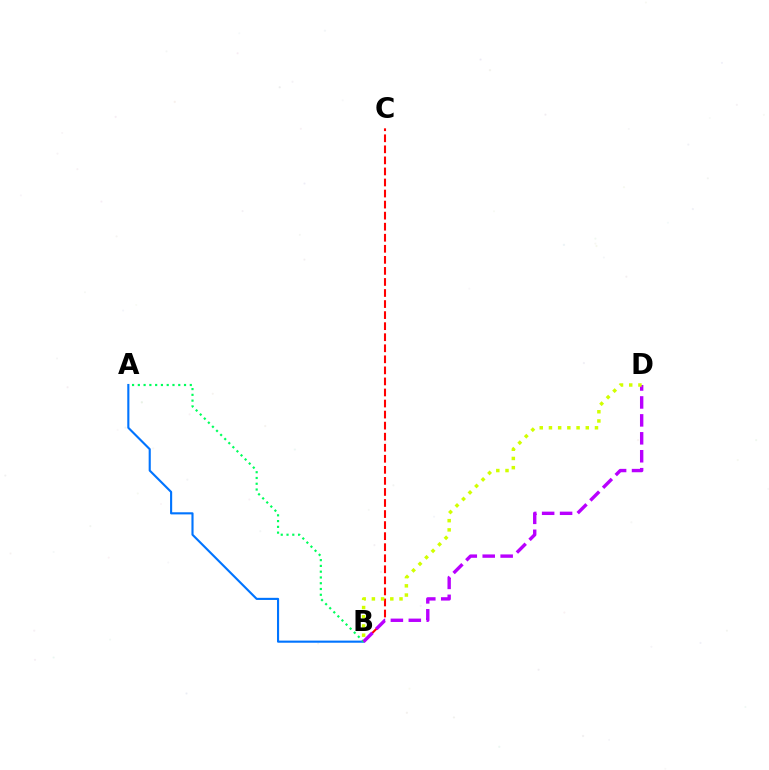{('A', 'B'): [{'color': '#0074ff', 'line_style': 'solid', 'thickness': 1.53}, {'color': '#00ff5c', 'line_style': 'dotted', 'thickness': 1.57}], ('B', 'C'): [{'color': '#ff0000', 'line_style': 'dashed', 'thickness': 1.5}], ('B', 'D'): [{'color': '#b900ff', 'line_style': 'dashed', 'thickness': 2.44}, {'color': '#d1ff00', 'line_style': 'dotted', 'thickness': 2.5}]}